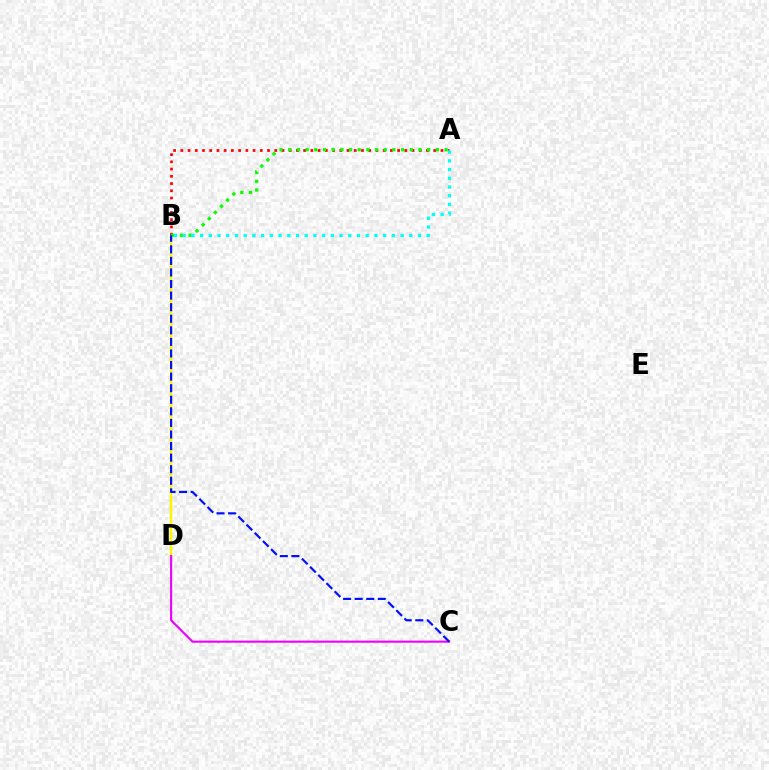{('B', 'D'): [{'color': '#fcf500', 'line_style': 'solid', 'thickness': 1.77}], ('A', 'B'): [{'color': '#ff0000', 'line_style': 'dotted', 'thickness': 1.96}, {'color': '#08ff00', 'line_style': 'dotted', 'thickness': 2.36}, {'color': '#00fff6', 'line_style': 'dotted', 'thickness': 2.37}], ('C', 'D'): [{'color': '#ee00ff', 'line_style': 'solid', 'thickness': 1.52}], ('B', 'C'): [{'color': '#0010ff', 'line_style': 'dashed', 'thickness': 1.57}]}